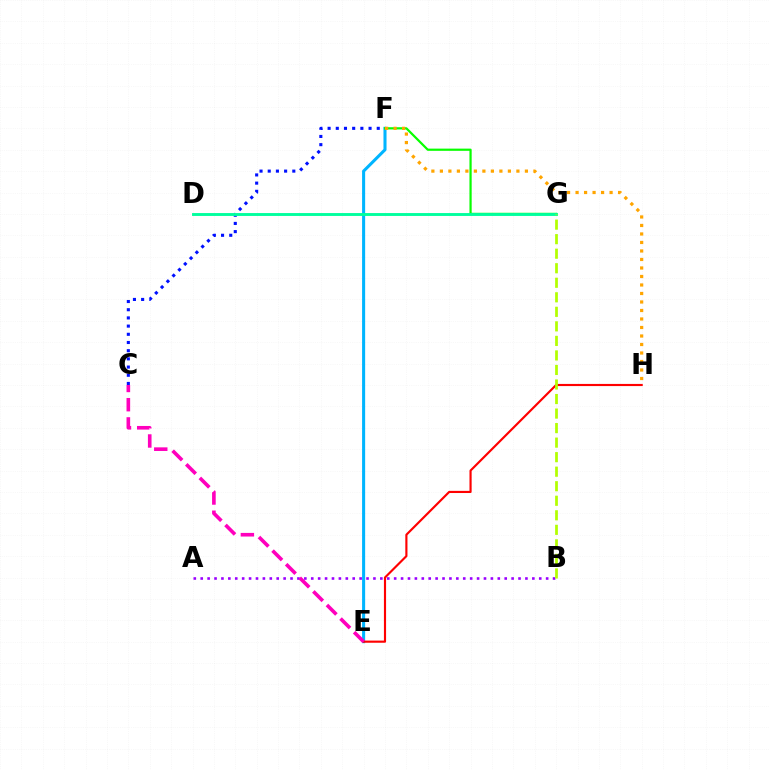{('E', 'F'): [{'color': '#00b5ff', 'line_style': 'solid', 'thickness': 2.2}], ('C', 'F'): [{'color': '#0010ff', 'line_style': 'dotted', 'thickness': 2.23}], ('F', 'G'): [{'color': '#08ff00', 'line_style': 'solid', 'thickness': 1.59}], ('A', 'B'): [{'color': '#9b00ff', 'line_style': 'dotted', 'thickness': 1.88}], ('F', 'H'): [{'color': '#ffa500', 'line_style': 'dotted', 'thickness': 2.31}], ('E', 'H'): [{'color': '#ff0000', 'line_style': 'solid', 'thickness': 1.55}], ('D', 'G'): [{'color': '#00ff9d', 'line_style': 'solid', 'thickness': 2.08}], ('C', 'E'): [{'color': '#ff00bd', 'line_style': 'dashed', 'thickness': 2.61}], ('B', 'G'): [{'color': '#b3ff00', 'line_style': 'dashed', 'thickness': 1.97}]}